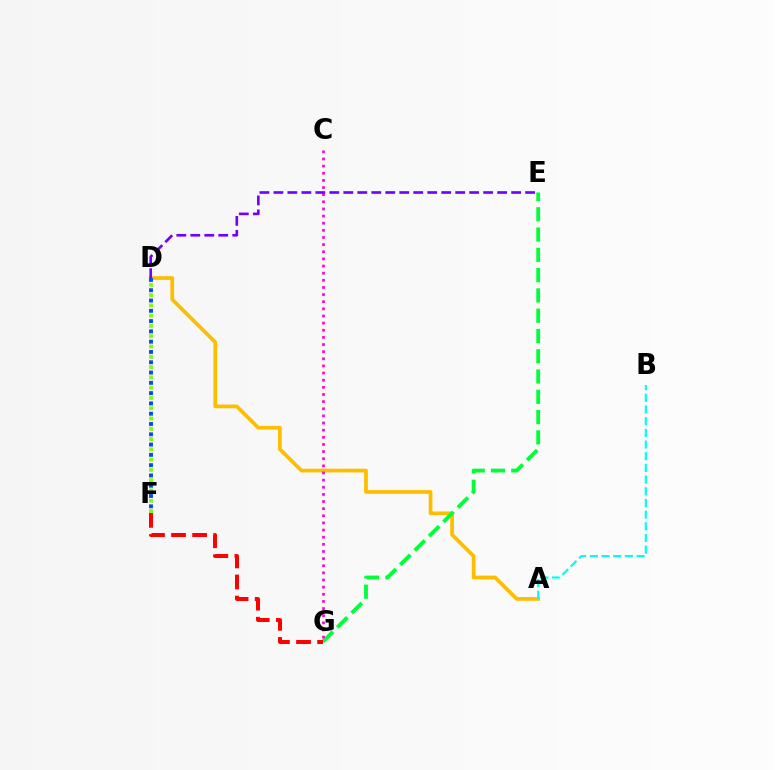{('A', 'D'): [{'color': '#ffbd00', 'line_style': 'solid', 'thickness': 2.68}], ('E', 'G'): [{'color': '#00ff39', 'line_style': 'dashed', 'thickness': 2.76}], ('D', 'F'): [{'color': '#004bff', 'line_style': 'dotted', 'thickness': 2.8}, {'color': '#84ff00', 'line_style': 'dotted', 'thickness': 2.79}], ('F', 'G'): [{'color': '#ff0000', 'line_style': 'dashed', 'thickness': 2.86}], ('C', 'G'): [{'color': '#ff00cf', 'line_style': 'dotted', 'thickness': 1.94}], ('A', 'B'): [{'color': '#00fff6', 'line_style': 'dashed', 'thickness': 1.59}], ('D', 'E'): [{'color': '#7200ff', 'line_style': 'dashed', 'thickness': 1.9}]}